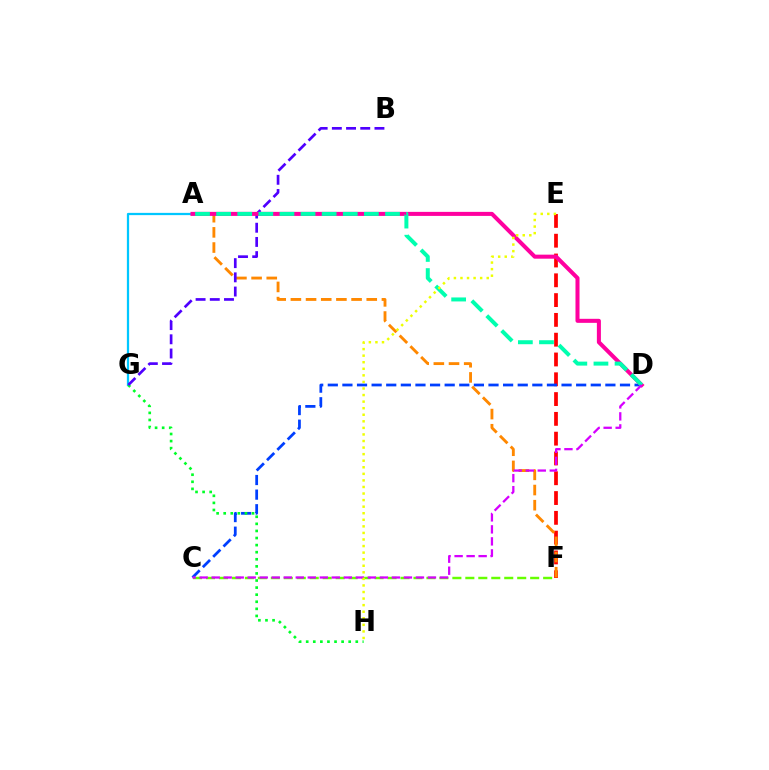{('E', 'F'): [{'color': '#ff0000', 'line_style': 'dashed', 'thickness': 2.69}], ('A', 'G'): [{'color': '#00c7ff', 'line_style': 'solid', 'thickness': 1.62}], ('C', 'D'): [{'color': '#003fff', 'line_style': 'dashed', 'thickness': 1.98}, {'color': '#d600ff', 'line_style': 'dashed', 'thickness': 1.63}], ('A', 'F'): [{'color': '#ff8800', 'line_style': 'dashed', 'thickness': 2.06}], ('G', 'H'): [{'color': '#00ff27', 'line_style': 'dotted', 'thickness': 1.92}], ('B', 'G'): [{'color': '#4f00ff', 'line_style': 'dashed', 'thickness': 1.93}], ('A', 'D'): [{'color': '#ff00a0', 'line_style': 'solid', 'thickness': 2.9}, {'color': '#00ffaf', 'line_style': 'dashed', 'thickness': 2.87}], ('C', 'F'): [{'color': '#66ff00', 'line_style': 'dashed', 'thickness': 1.76}], ('E', 'H'): [{'color': '#eeff00', 'line_style': 'dotted', 'thickness': 1.78}]}